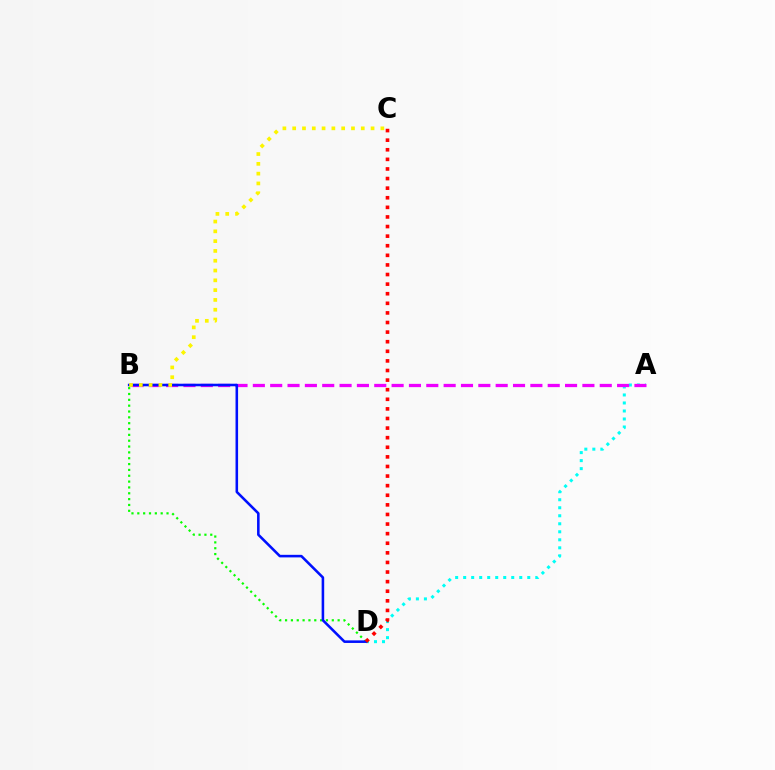{('A', 'D'): [{'color': '#00fff6', 'line_style': 'dotted', 'thickness': 2.18}], ('B', 'D'): [{'color': '#08ff00', 'line_style': 'dotted', 'thickness': 1.59}, {'color': '#0010ff', 'line_style': 'solid', 'thickness': 1.85}], ('A', 'B'): [{'color': '#ee00ff', 'line_style': 'dashed', 'thickness': 2.36}], ('C', 'D'): [{'color': '#ff0000', 'line_style': 'dotted', 'thickness': 2.61}], ('B', 'C'): [{'color': '#fcf500', 'line_style': 'dotted', 'thickness': 2.66}]}